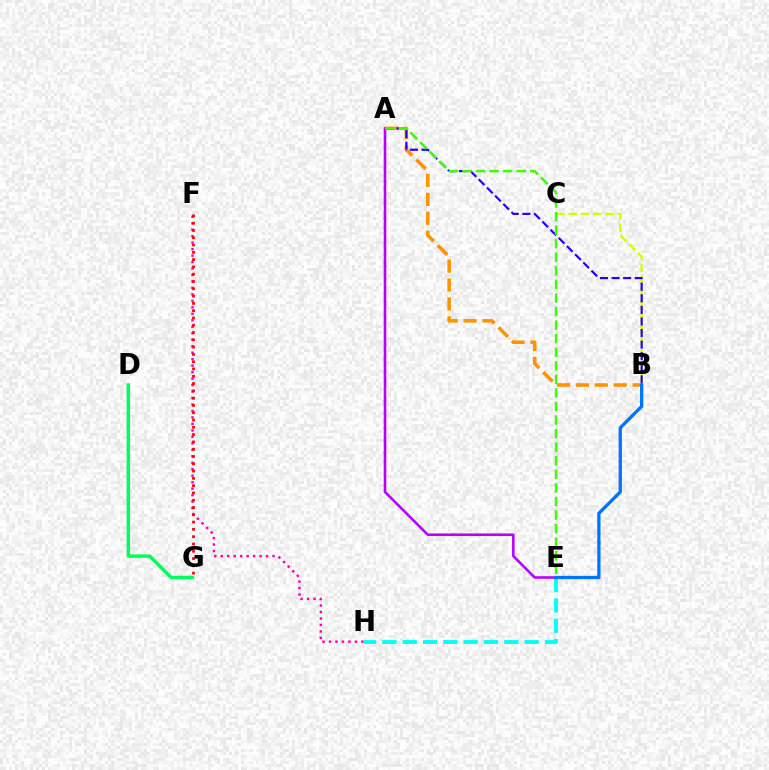{('E', 'H'): [{'color': '#00fff6', 'line_style': 'dashed', 'thickness': 2.76}], ('A', 'E'): [{'color': '#b900ff', 'line_style': 'solid', 'thickness': 1.87}, {'color': '#3dff00', 'line_style': 'dashed', 'thickness': 1.84}], ('B', 'C'): [{'color': '#d1ff00', 'line_style': 'dashed', 'thickness': 1.67}], ('F', 'H'): [{'color': '#ff00ac', 'line_style': 'dotted', 'thickness': 1.76}], ('D', 'G'): [{'color': '#00ff5c', 'line_style': 'solid', 'thickness': 2.5}], ('A', 'B'): [{'color': '#ff9400', 'line_style': 'dashed', 'thickness': 2.57}, {'color': '#2500ff', 'line_style': 'dashed', 'thickness': 1.57}], ('B', 'E'): [{'color': '#0074ff', 'line_style': 'solid', 'thickness': 2.36}], ('F', 'G'): [{'color': '#ff0000', 'line_style': 'dotted', 'thickness': 1.98}]}